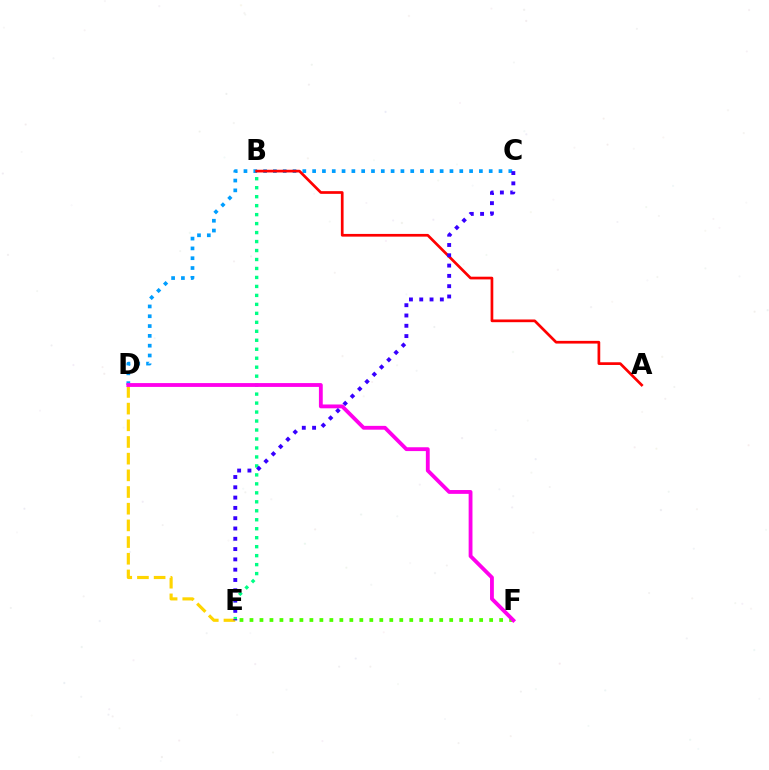{('C', 'D'): [{'color': '#009eff', 'line_style': 'dotted', 'thickness': 2.67}], ('B', 'E'): [{'color': '#00ff86', 'line_style': 'dotted', 'thickness': 2.44}], ('A', 'B'): [{'color': '#ff0000', 'line_style': 'solid', 'thickness': 1.95}], ('D', 'E'): [{'color': '#ffd500', 'line_style': 'dashed', 'thickness': 2.27}], ('E', 'F'): [{'color': '#4fff00', 'line_style': 'dotted', 'thickness': 2.71}], ('D', 'F'): [{'color': '#ff00ed', 'line_style': 'solid', 'thickness': 2.76}], ('C', 'E'): [{'color': '#3700ff', 'line_style': 'dotted', 'thickness': 2.8}]}